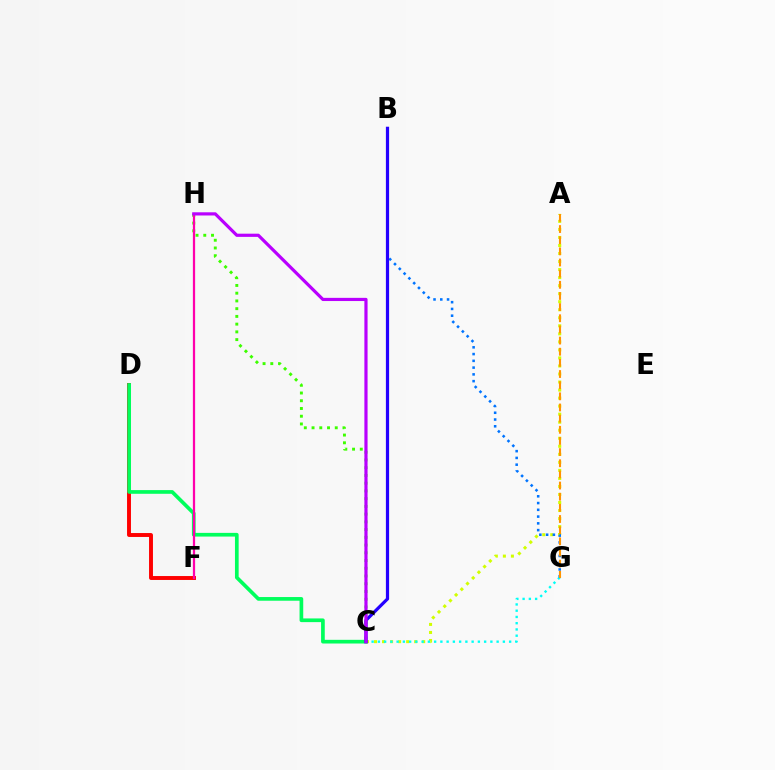{('D', 'F'): [{'color': '#ff0000', 'line_style': 'solid', 'thickness': 2.82}], ('A', 'C'): [{'color': '#d1ff00', 'line_style': 'dotted', 'thickness': 2.18}], ('C', 'G'): [{'color': '#00fff6', 'line_style': 'dotted', 'thickness': 1.7}], ('C', 'D'): [{'color': '#00ff5c', 'line_style': 'solid', 'thickness': 2.65}], ('C', 'H'): [{'color': '#3dff00', 'line_style': 'dotted', 'thickness': 2.1}, {'color': '#b900ff', 'line_style': 'solid', 'thickness': 2.3}], ('F', 'H'): [{'color': '#ff00ac', 'line_style': 'solid', 'thickness': 1.61}], ('B', 'G'): [{'color': '#0074ff', 'line_style': 'dotted', 'thickness': 1.84}], ('A', 'G'): [{'color': '#ff9400', 'line_style': 'dashed', 'thickness': 1.52}], ('B', 'C'): [{'color': '#2500ff', 'line_style': 'solid', 'thickness': 2.31}]}